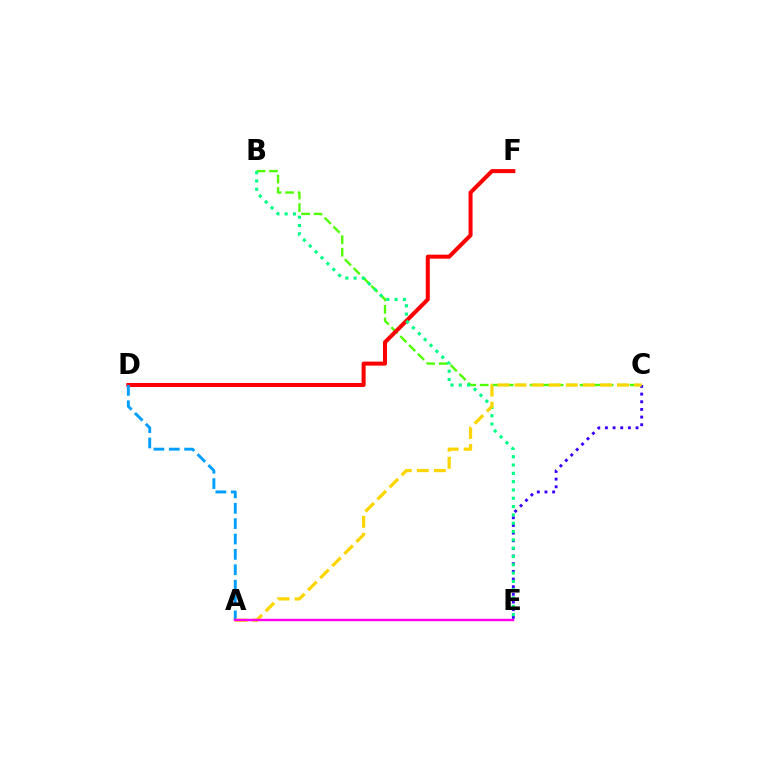{('C', 'E'): [{'color': '#3700ff', 'line_style': 'dotted', 'thickness': 2.08}], ('B', 'C'): [{'color': '#4fff00', 'line_style': 'dashed', 'thickness': 1.7}], ('D', 'F'): [{'color': '#ff0000', 'line_style': 'solid', 'thickness': 2.89}], ('A', 'D'): [{'color': '#009eff', 'line_style': 'dashed', 'thickness': 2.09}], ('B', 'E'): [{'color': '#00ff86', 'line_style': 'dotted', 'thickness': 2.26}], ('A', 'C'): [{'color': '#ffd500', 'line_style': 'dashed', 'thickness': 2.32}], ('A', 'E'): [{'color': '#ff00ed', 'line_style': 'solid', 'thickness': 1.76}]}